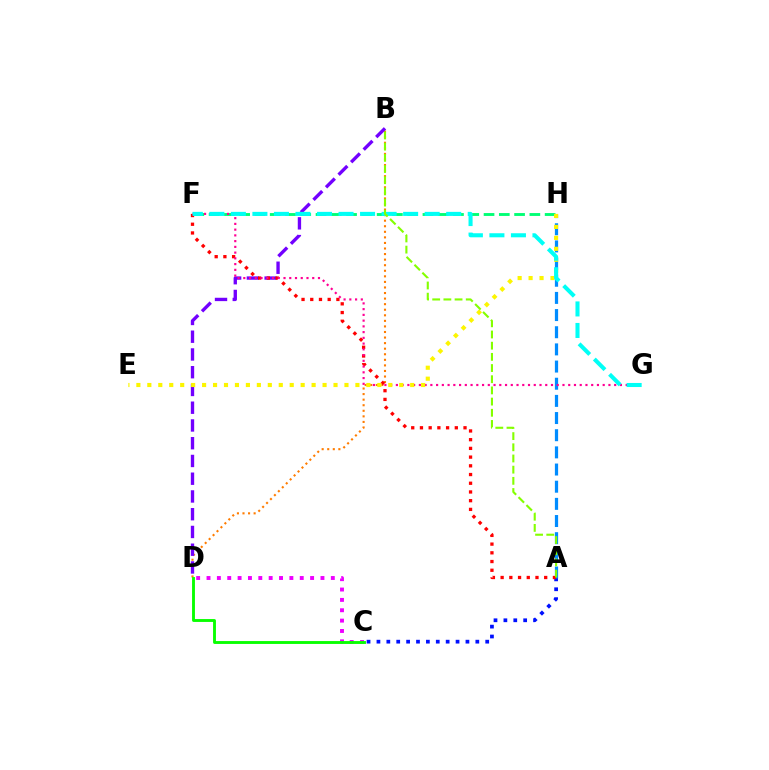{('F', 'H'): [{'color': '#00ff74', 'line_style': 'dashed', 'thickness': 2.07}], ('A', 'C'): [{'color': '#0010ff', 'line_style': 'dotted', 'thickness': 2.69}], ('B', 'D'): [{'color': '#ff7c00', 'line_style': 'dotted', 'thickness': 1.51}, {'color': '#7200ff', 'line_style': 'dashed', 'thickness': 2.41}], ('A', 'H'): [{'color': '#008cff', 'line_style': 'dashed', 'thickness': 2.33}], ('A', 'F'): [{'color': '#ff0000', 'line_style': 'dotted', 'thickness': 2.37}], ('C', 'D'): [{'color': '#ee00ff', 'line_style': 'dotted', 'thickness': 2.81}, {'color': '#08ff00', 'line_style': 'solid', 'thickness': 2.07}], ('F', 'G'): [{'color': '#ff0094', 'line_style': 'dotted', 'thickness': 1.56}, {'color': '#00fff6', 'line_style': 'dashed', 'thickness': 2.93}], ('E', 'H'): [{'color': '#fcf500', 'line_style': 'dotted', 'thickness': 2.98}], ('A', 'B'): [{'color': '#84ff00', 'line_style': 'dashed', 'thickness': 1.52}]}